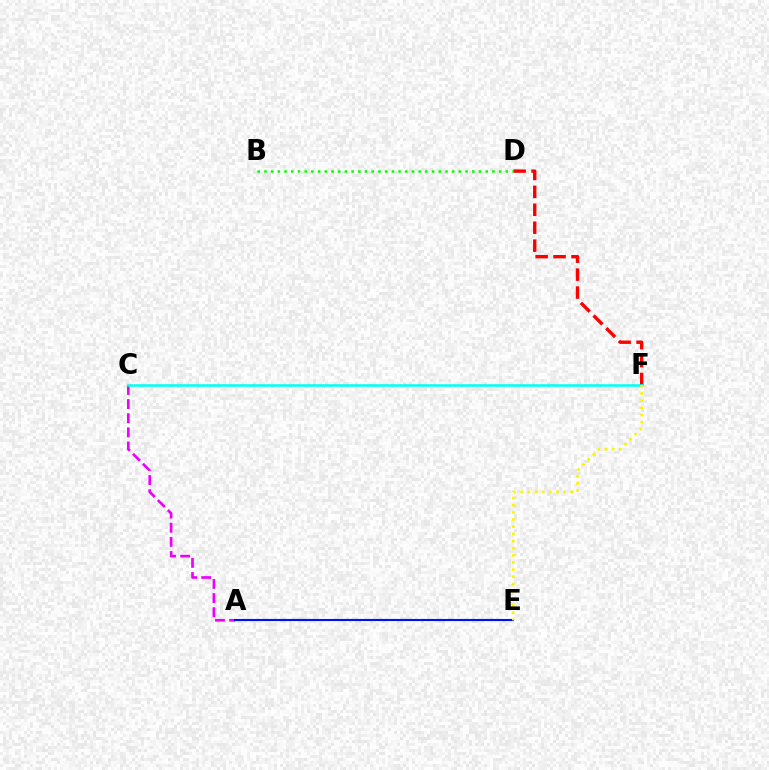{('D', 'F'): [{'color': '#ff0000', 'line_style': 'dashed', 'thickness': 2.44}], ('A', 'C'): [{'color': '#ee00ff', 'line_style': 'dashed', 'thickness': 1.92}], ('A', 'E'): [{'color': '#0010ff', 'line_style': 'solid', 'thickness': 1.52}], ('C', 'F'): [{'color': '#00fff6', 'line_style': 'solid', 'thickness': 1.84}], ('B', 'D'): [{'color': '#08ff00', 'line_style': 'dotted', 'thickness': 1.82}], ('E', 'F'): [{'color': '#fcf500', 'line_style': 'dotted', 'thickness': 1.95}]}